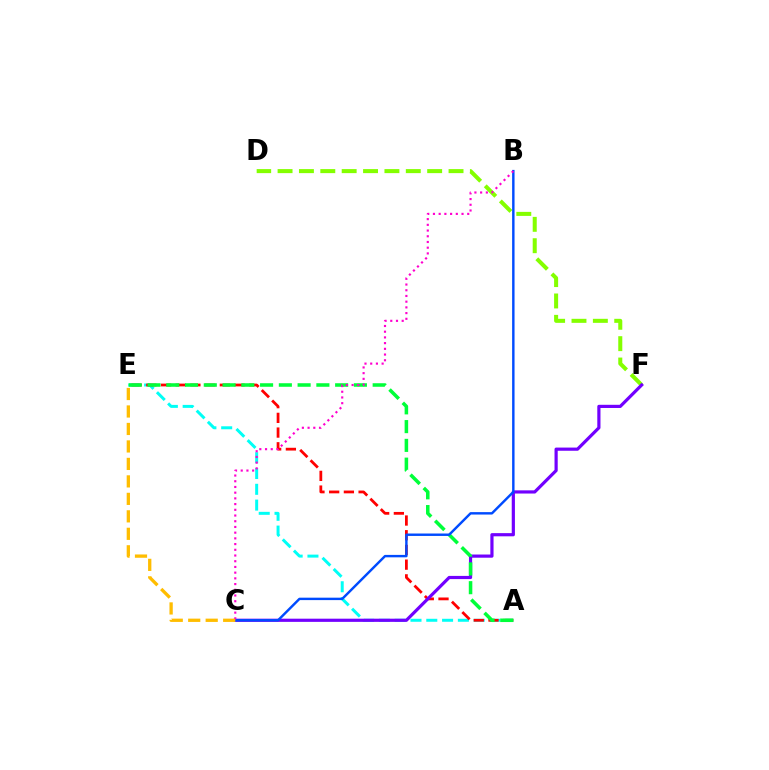{('A', 'E'): [{'color': '#00fff6', 'line_style': 'dashed', 'thickness': 2.15}, {'color': '#ff0000', 'line_style': 'dashed', 'thickness': 2.0}, {'color': '#00ff39', 'line_style': 'dashed', 'thickness': 2.55}], ('D', 'F'): [{'color': '#84ff00', 'line_style': 'dashed', 'thickness': 2.9}], ('C', 'F'): [{'color': '#7200ff', 'line_style': 'solid', 'thickness': 2.29}], ('B', 'C'): [{'color': '#004bff', 'line_style': 'solid', 'thickness': 1.75}, {'color': '#ff00cf', 'line_style': 'dotted', 'thickness': 1.55}], ('C', 'E'): [{'color': '#ffbd00', 'line_style': 'dashed', 'thickness': 2.37}]}